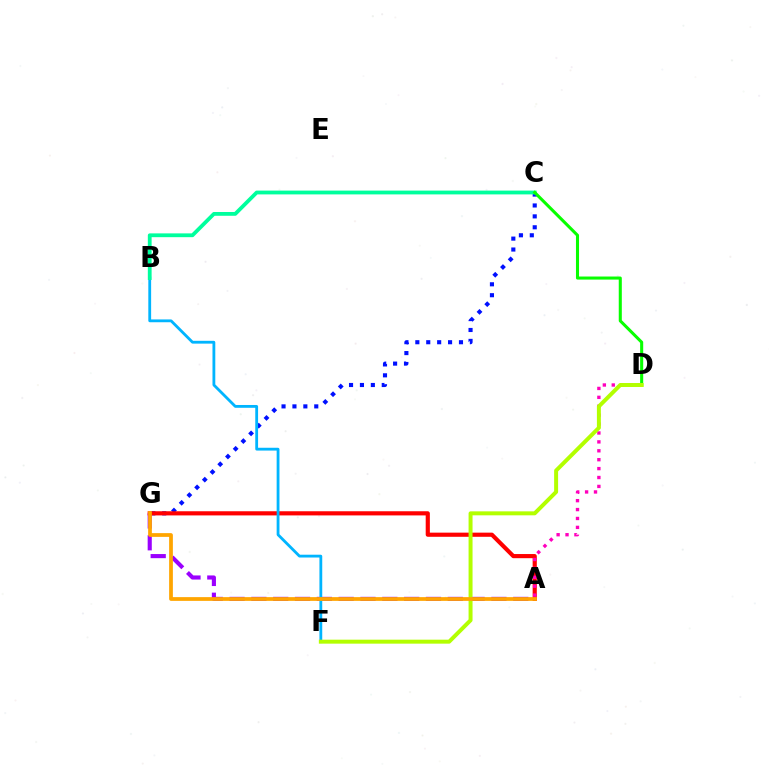{('C', 'G'): [{'color': '#0010ff', 'line_style': 'dotted', 'thickness': 2.96}], ('A', 'G'): [{'color': '#9b00ff', 'line_style': 'dashed', 'thickness': 2.96}, {'color': '#ff0000', 'line_style': 'solid', 'thickness': 2.99}, {'color': '#ffa500', 'line_style': 'solid', 'thickness': 2.7}], ('A', 'D'): [{'color': '#ff00bd', 'line_style': 'dotted', 'thickness': 2.42}], ('B', 'F'): [{'color': '#00b5ff', 'line_style': 'solid', 'thickness': 2.02}], ('B', 'C'): [{'color': '#00ff9d', 'line_style': 'solid', 'thickness': 2.73}], ('C', 'D'): [{'color': '#08ff00', 'line_style': 'solid', 'thickness': 2.21}], ('D', 'F'): [{'color': '#b3ff00', 'line_style': 'solid', 'thickness': 2.86}]}